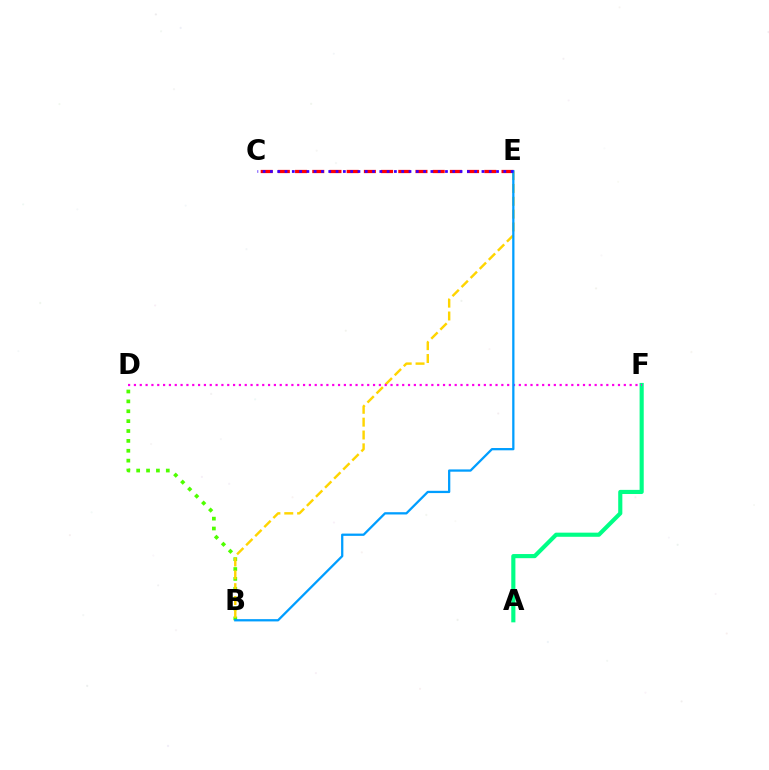{('A', 'F'): [{'color': '#00ff86', 'line_style': 'solid', 'thickness': 2.98}], ('B', 'D'): [{'color': '#4fff00', 'line_style': 'dotted', 'thickness': 2.68}], ('B', 'E'): [{'color': '#ffd500', 'line_style': 'dashed', 'thickness': 1.74}, {'color': '#009eff', 'line_style': 'solid', 'thickness': 1.64}], ('D', 'F'): [{'color': '#ff00ed', 'line_style': 'dotted', 'thickness': 1.58}], ('C', 'E'): [{'color': '#ff0000', 'line_style': 'dashed', 'thickness': 2.34}, {'color': '#3700ff', 'line_style': 'dotted', 'thickness': 1.98}]}